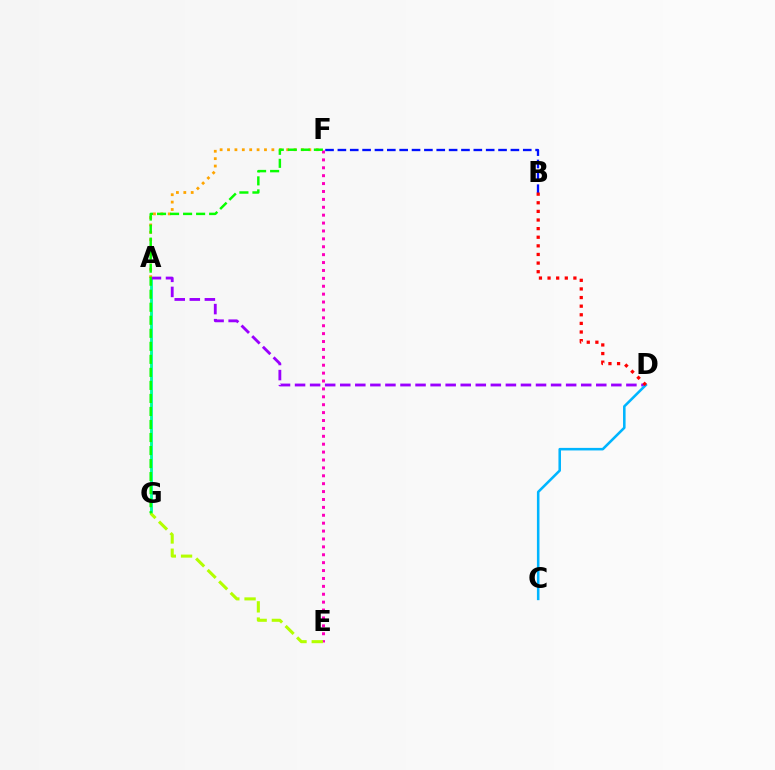{('B', 'F'): [{'color': '#0010ff', 'line_style': 'dashed', 'thickness': 1.68}], ('A', 'G'): [{'color': '#00ff9d', 'line_style': 'solid', 'thickness': 2.06}], ('A', 'D'): [{'color': '#9b00ff', 'line_style': 'dashed', 'thickness': 2.05}], ('A', 'F'): [{'color': '#ffa500', 'line_style': 'dotted', 'thickness': 2.01}], ('E', 'F'): [{'color': '#ff00bd', 'line_style': 'dotted', 'thickness': 2.15}], ('E', 'G'): [{'color': '#b3ff00', 'line_style': 'dashed', 'thickness': 2.2}], ('C', 'D'): [{'color': '#00b5ff', 'line_style': 'solid', 'thickness': 1.84}], ('F', 'G'): [{'color': '#08ff00', 'line_style': 'dashed', 'thickness': 1.77}], ('B', 'D'): [{'color': '#ff0000', 'line_style': 'dotted', 'thickness': 2.34}]}